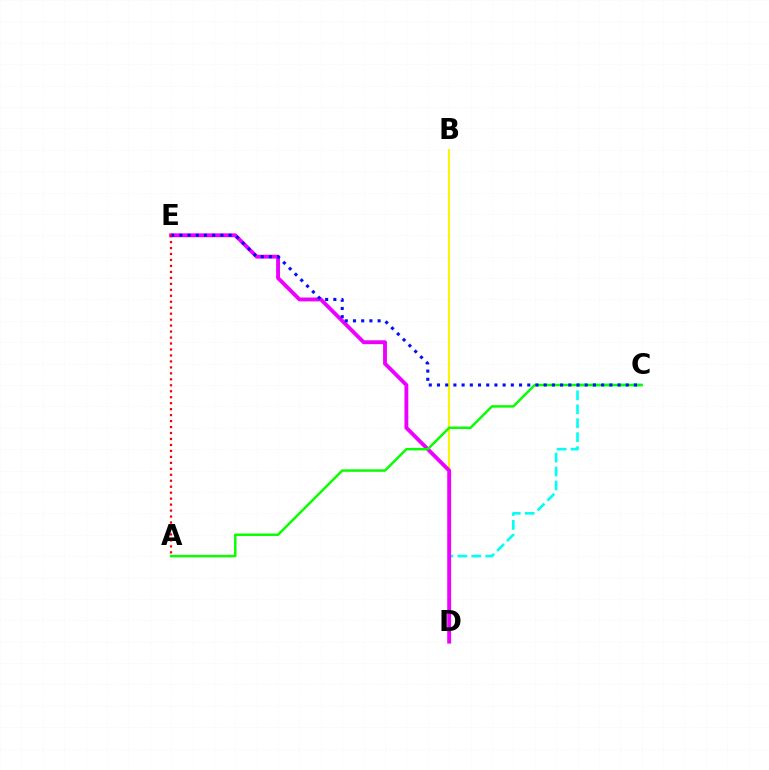{('C', 'D'): [{'color': '#00fff6', 'line_style': 'dashed', 'thickness': 1.89}], ('B', 'D'): [{'color': '#fcf500', 'line_style': 'solid', 'thickness': 1.5}], ('D', 'E'): [{'color': '#ee00ff', 'line_style': 'solid', 'thickness': 2.78}], ('A', 'C'): [{'color': '#08ff00', 'line_style': 'solid', 'thickness': 1.78}], ('C', 'E'): [{'color': '#0010ff', 'line_style': 'dotted', 'thickness': 2.23}], ('A', 'E'): [{'color': '#ff0000', 'line_style': 'dotted', 'thickness': 1.62}]}